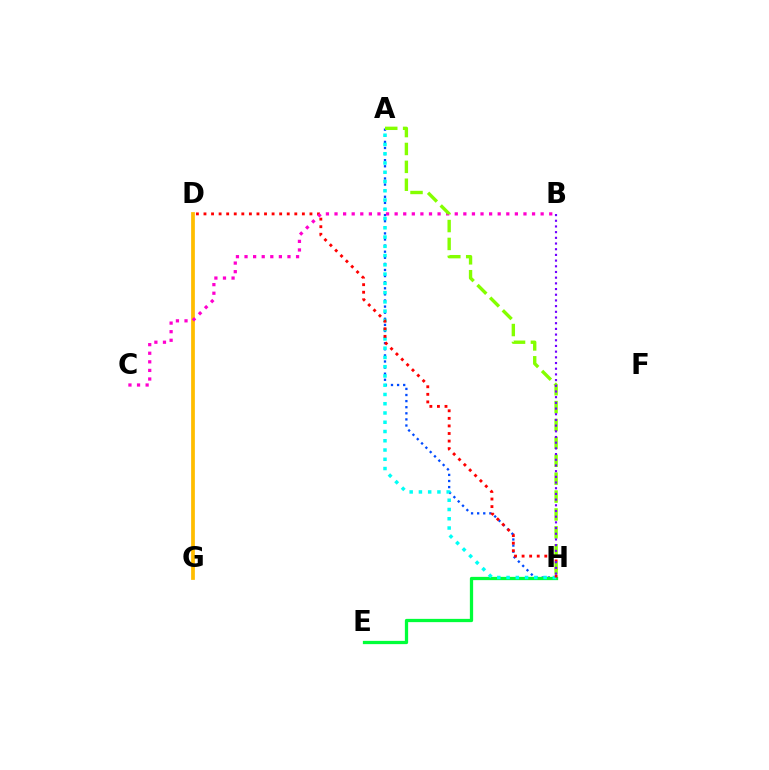{('A', 'H'): [{'color': '#004bff', 'line_style': 'dotted', 'thickness': 1.66}, {'color': '#00fff6', 'line_style': 'dotted', 'thickness': 2.52}, {'color': '#84ff00', 'line_style': 'dashed', 'thickness': 2.43}], ('E', 'H'): [{'color': '#00ff39', 'line_style': 'solid', 'thickness': 2.35}], ('D', 'G'): [{'color': '#ffbd00', 'line_style': 'solid', 'thickness': 2.69}], ('D', 'H'): [{'color': '#ff0000', 'line_style': 'dotted', 'thickness': 2.06}], ('B', 'C'): [{'color': '#ff00cf', 'line_style': 'dotted', 'thickness': 2.33}], ('B', 'H'): [{'color': '#7200ff', 'line_style': 'dotted', 'thickness': 1.55}]}